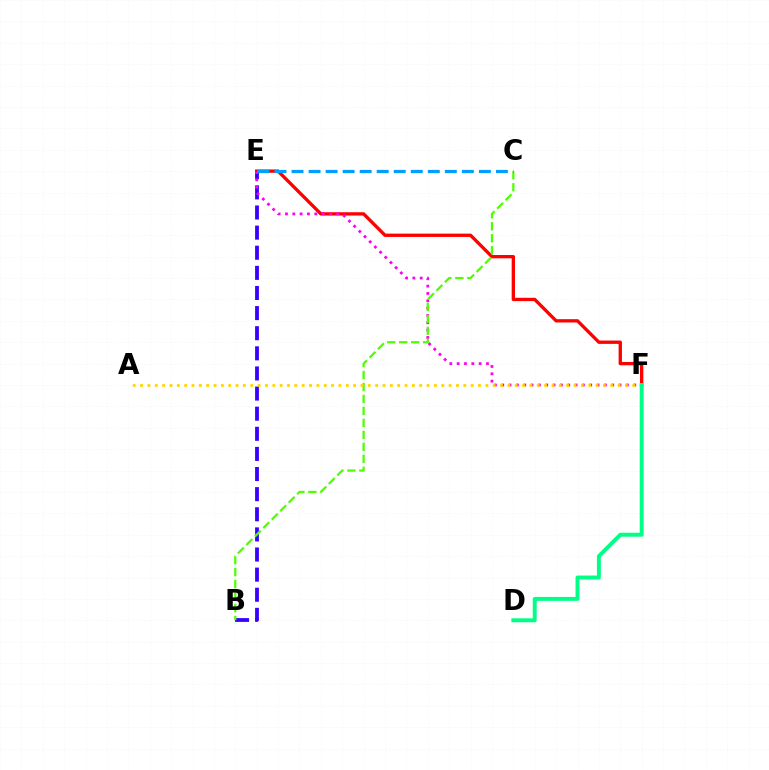{('B', 'E'): [{'color': '#3700ff', 'line_style': 'dashed', 'thickness': 2.73}], ('E', 'F'): [{'color': '#ff0000', 'line_style': 'solid', 'thickness': 2.39}, {'color': '#ff00ed', 'line_style': 'dotted', 'thickness': 1.99}], ('B', 'C'): [{'color': '#4fff00', 'line_style': 'dashed', 'thickness': 1.63}], ('A', 'F'): [{'color': '#ffd500', 'line_style': 'dotted', 'thickness': 2.0}], ('C', 'E'): [{'color': '#009eff', 'line_style': 'dashed', 'thickness': 2.31}], ('D', 'F'): [{'color': '#00ff86', 'line_style': 'solid', 'thickness': 2.83}]}